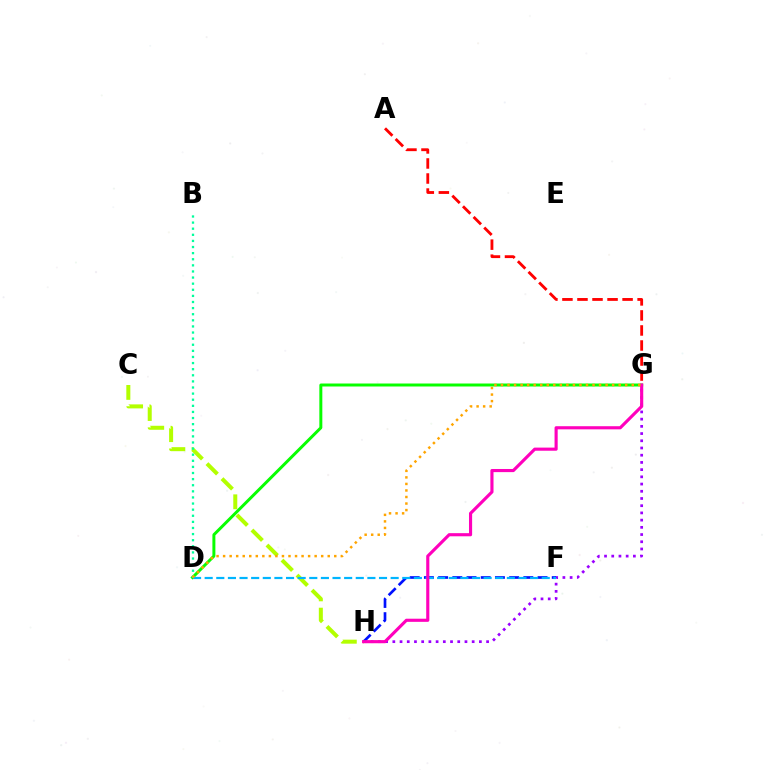{('G', 'H'): [{'color': '#9b00ff', 'line_style': 'dotted', 'thickness': 1.96}, {'color': '#ff00bd', 'line_style': 'solid', 'thickness': 2.25}], ('C', 'H'): [{'color': '#b3ff00', 'line_style': 'dashed', 'thickness': 2.89}], ('D', 'G'): [{'color': '#08ff00', 'line_style': 'solid', 'thickness': 2.15}, {'color': '#ffa500', 'line_style': 'dotted', 'thickness': 1.78}], ('F', 'H'): [{'color': '#0010ff', 'line_style': 'dashed', 'thickness': 1.93}], ('A', 'G'): [{'color': '#ff0000', 'line_style': 'dashed', 'thickness': 2.04}], ('D', 'F'): [{'color': '#00b5ff', 'line_style': 'dashed', 'thickness': 1.58}], ('B', 'D'): [{'color': '#00ff9d', 'line_style': 'dotted', 'thickness': 1.66}]}